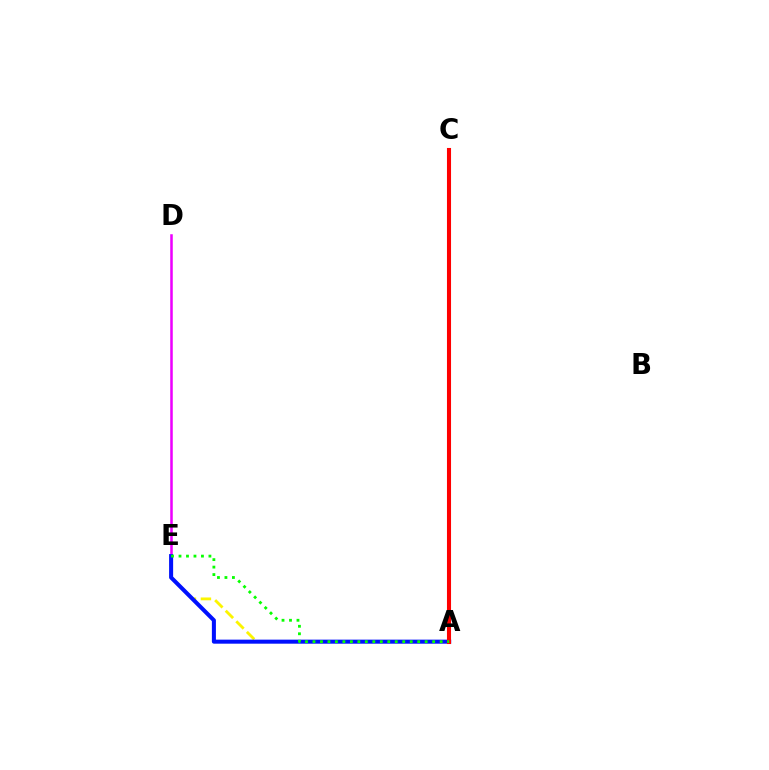{('A', 'C'): [{'color': '#00fff6', 'line_style': 'solid', 'thickness': 1.72}, {'color': '#ff0000', 'line_style': 'solid', 'thickness': 2.94}], ('A', 'E'): [{'color': '#fcf500', 'line_style': 'dashed', 'thickness': 2.03}, {'color': '#0010ff', 'line_style': 'solid', 'thickness': 2.9}, {'color': '#08ff00', 'line_style': 'dotted', 'thickness': 2.03}], ('D', 'E'): [{'color': '#ee00ff', 'line_style': 'solid', 'thickness': 1.82}]}